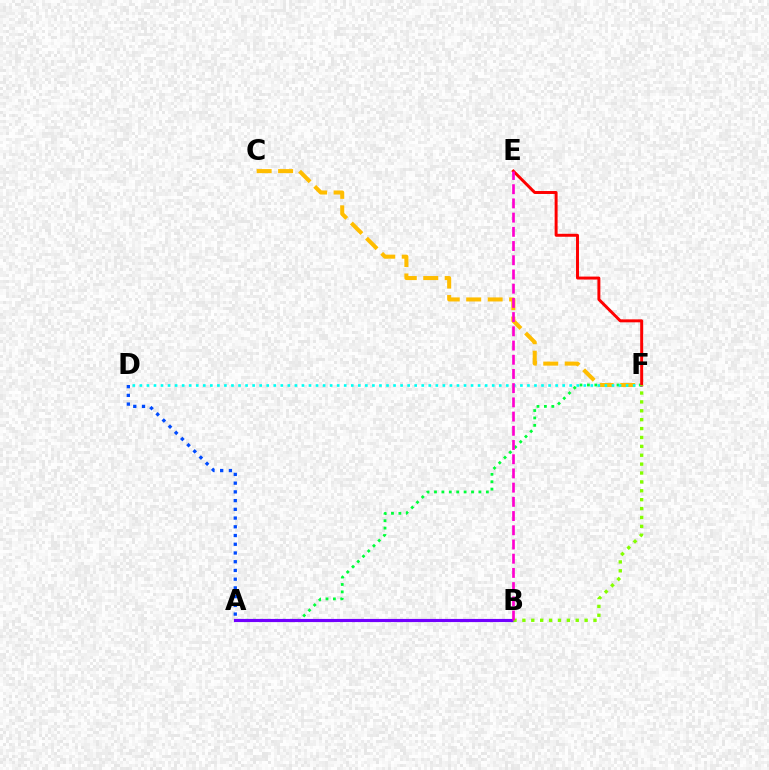{('A', 'F'): [{'color': '#00ff39', 'line_style': 'dotted', 'thickness': 2.01}], ('C', 'F'): [{'color': '#ffbd00', 'line_style': 'dashed', 'thickness': 2.91}], ('D', 'F'): [{'color': '#00fff6', 'line_style': 'dotted', 'thickness': 1.91}], ('A', 'B'): [{'color': '#7200ff', 'line_style': 'solid', 'thickness': 2.27}], ('E', 'F'): [{'color': '#ff0000', 'line_style': 'solid', 'thickness': 2.13}], ('B', 'F'): [{'color': '#84ff00', 'line_style': 'dotted', 'thickness': 2.41}], ('A', 'D'): [{'color': '#004bff', 'line_style': 'dotted', 'thickness': 2.37}], ('B', 'E'): [{'color': '#ff00cf', 'line_style': 'dashed', 'thickness': 1.93}]}